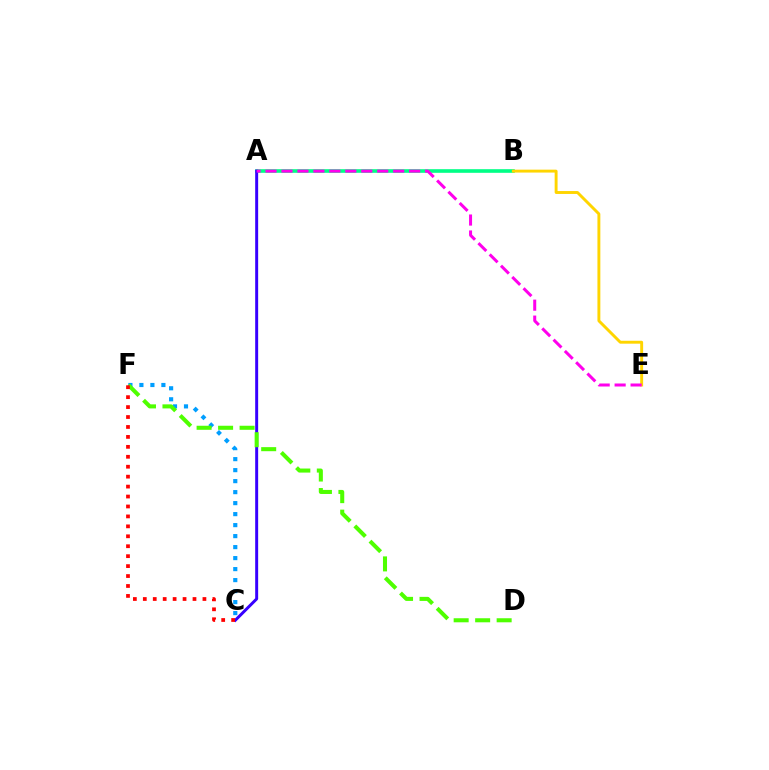{('A', 'B'): [{'color': '#00ff86', 'line_style': 'solid', 'thickness': 2.61}], ('A', 'C'): [{'color': '#3700ff', 'line_style': 'solid', 'thickness': 2.14}], ('C', 'F'): [{'color': '#009eff', 'line_style': 'dotted', 'thickness': 2.99}, {'color': '#ff0000', 'line_style': 'dotted', 'thickness': 2.7}], ('B', 'E'): [{'color': '#ffd500', 'line_style': 'solid', 'thickness': 2.1}], ('A', 'E'): [{'color': '#ff00ed', 'line_style': 'dashed', 'thickness': 2.17}], ('D', 'F'): [{'color': '#4fff00', 'line_style': 'dashed', 'thickness': 2.92}]}